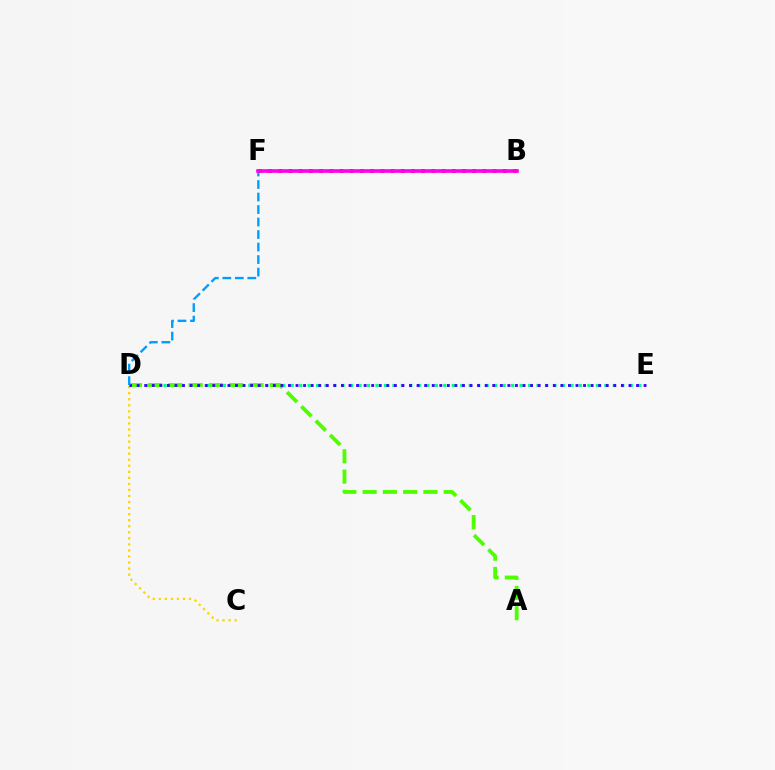{('C', 'D'): [{'color': '#ffd500', 'line_style': 'dotted', 'thickness': 1.64}], ('B', 'F'): [{'color': '#ff0000', 'line_style': 'dotted', 'thickness': 2.77}, {'color': '#ff00ed', 'line_style': 'solid', 'thickness': 2.61}], ('D', 'E'): [{'color': '#00ff86', 'line_style': 'dotted', 'thickness': 2.3}, {'color': '#3700ff', 'line_style': 'dotted', 'thickness': 2.06}], ('A', 'D'): [{'color': '#4fff00', 'line_style': 'dashed', 'thickness': 2.75}], ('D', 'F'): [{'color': '#009eff', 'line_style': 'dashed', 'thickness': 1.7}]}